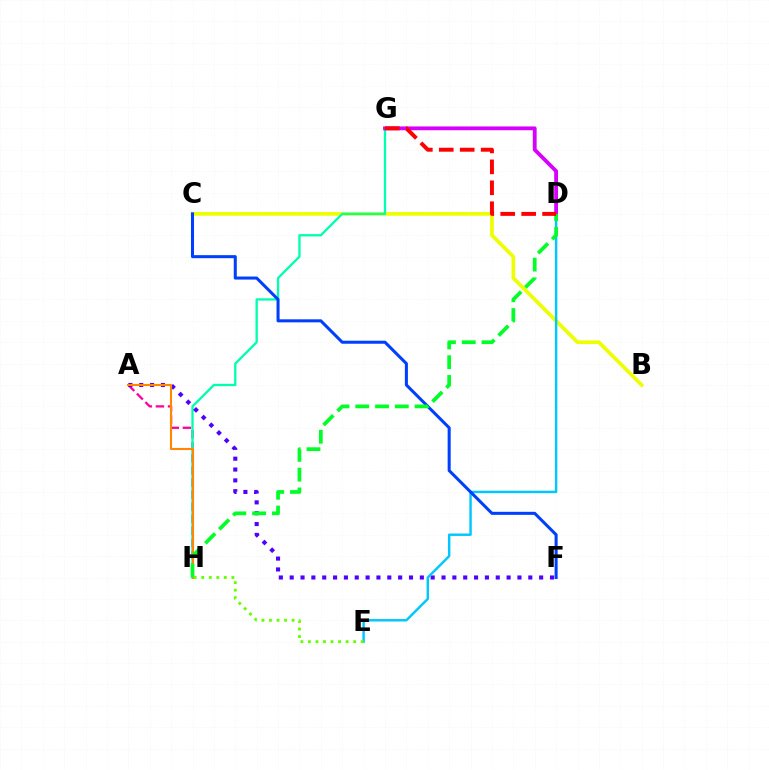{('B', 'C'): [{'color': '#eeff00', 'line_style': 'solid', 'thickness': 2.65}], ('A', 'H'): [{'color': '#ff00a0', 'line_style': 'dashed', 'thickness': 1.64}, {'color': '#ff8800', 'line_style': 'solid', 'thickness': 1.53}], ('G', 'H'): [{'color': '#00ffaf', 'line_style': 'solid', 'thickness': 1.66}], ('A', 'F'): [{'color': '#4f00ff', 'line_style': 'dotted', 'thickness': 2.95}], ('D', 'E'): [{'color': '#00c7ff', 'line_style': 'solid', 'thickness': 1.76}], ('C', 'F'): [{'color': '#003fff', 'line_style': 'solid', 'thickness': 2.19}], ('D', 'G'): [{'color': '#d600ff', 'line_style': 'solid', 'thickness': 2.75}, {'color': '#ff0000', 'line_style': 'dashed', 'thickness': 2.84}], ('D', 'H'): [{'color': '#00ff27', 'line_style': 'dashed', 'thickness': 2.68}], ('E', 'H'): [{'color': '#66ff00', 'line_style': 'dotted', 'thickness': 2.05}]}